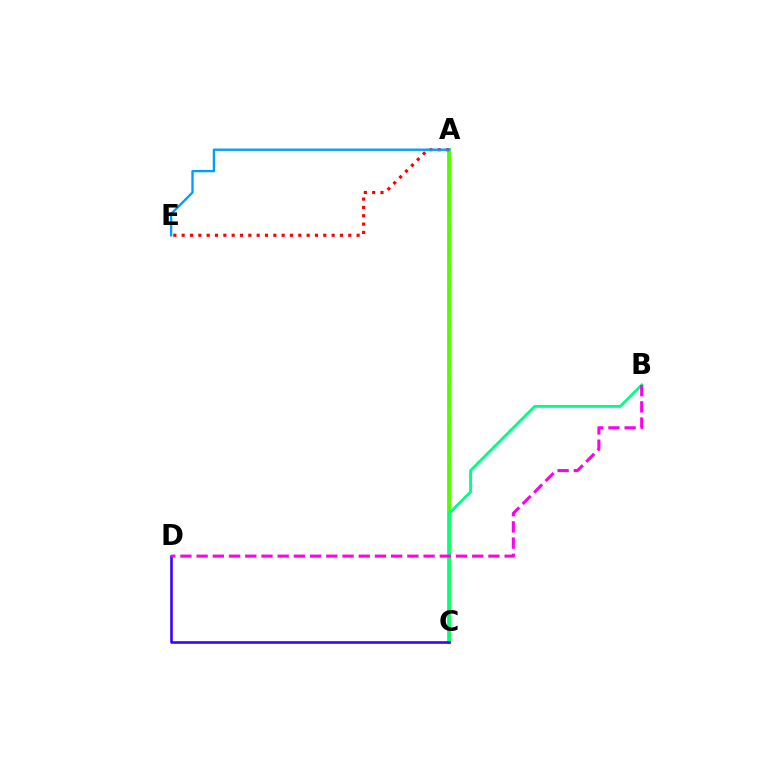{('A', 'C'): [{'color': '#ffd500', 'line_style': 'dashed', 'thickness': 1.86}, {'color': '#4fff00', 'line_style': 'solid', 'thickness': 2.72}], ('B', 'C'): [{'color': '#00ff86', 'line_style': 'solid', 'thickness': 2.05}], ('C', 'D'): [{'color': '#3700ff', 'line_style': 'solid', 'thickness': 1.86}], ('A', 'E'): [{'color': '#ff0000', 'line_style': 'dotted', 'thickness': 2.26}, {'color': '#009eff', 'line_style': 'solid', 'thickness': 1.69}], ('B', 'D'): [{'color': '#ff00ed', 'line_style': 'dashed', 'thickness': 2.2}]}